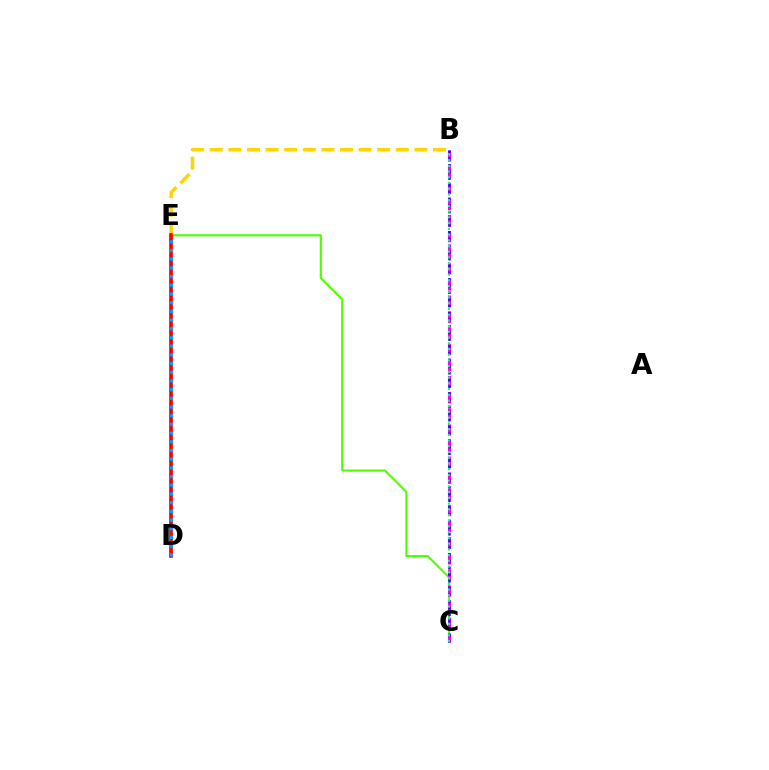{('C', 'E'): [{'color': '#4fff00', 'line_style': 'solid', 'thickness': 1.52}], ('B', 'E'): [{'color': '#ffd500', 'line_style': 'dashed', 'thickness': 2.53}], ('D', 'E'): [{'color': '#ff0000', 'line_style': 'solid', 'thickness': 2.67}, {'color': '#009eff', 'line_style': 'dotted', 'thickness': 2.36}], ('B', 'C'): [{'color': '#ff00ed', 'line_style': 'dashed', 'thickness': 2.19}, {'color': '#3700ff', 'line_style': 'dotted', 'thickness': 1.82}, {'color': '#00ff86', 'line_style': 'dotted', 'thickness': 1.56}]}